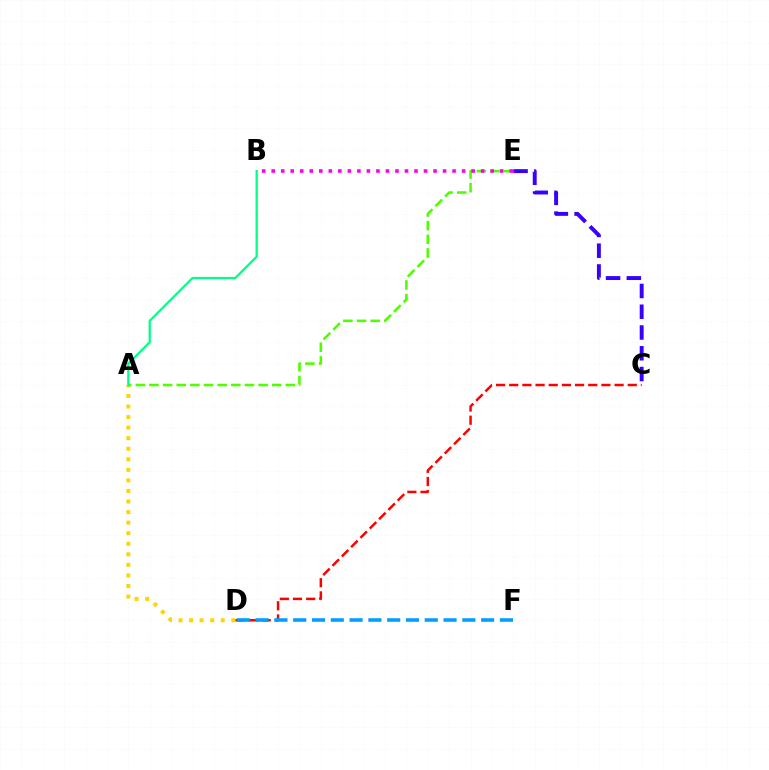{('C', 'D'): [{'color': '#ff0000', 'line_style': 'dashed', 'thickness': 1.79}], ('A', 'D'): [{'color': '#ffd500', 'line_style': 'dotted', 'thickness': 2.87}], ('A', 'E'): [{'color': '#4fff00', 'line_style': 'dashed', 'thickness': 1.85}], ('A', 'B'): [{'color': '#00ff86', 'line_style': 'solid', 'thickness': 1.63}], ('D', 'F'): [{'color': '#009eff', 'line_style': 'dashed', 'thickness': 2.55}], ('C', 'E'): [{'color': '#3700ff', 'line_style': 'dashed', 'thickness': 2.82}], ('B', 'E'): [{'color': '#ff00ed', 'line_style': 'dotted', 'thickness': 2.59}]}